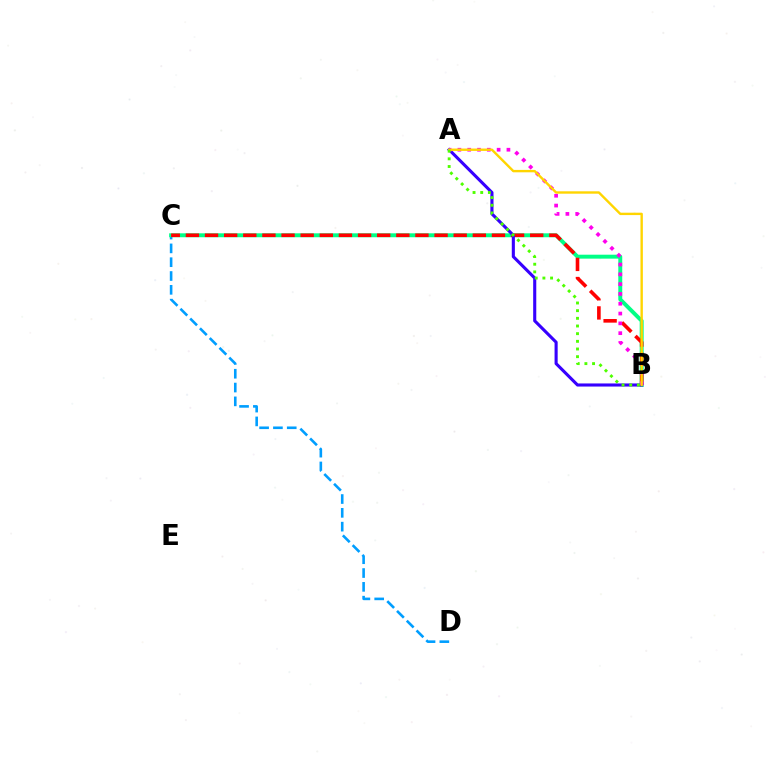{('C', 'D'): [{'color': '#009eff', 'line_style': 'dashed', 'thickness': 1.88}], ('B', 'C'): [{'color': '#00ff86', 'line_style': 'solid', 'thickness': 2.84}, {'color': '#ff0000', 'line_style': 'dashed', 'thickness': 2.6}], ('A', 'B'): [{'color': '#3700ff', 'line_style': 'solid', 'thickness': 2.23}, {'color': '#ff00ed', 'line_style': 'dotted', 'thickness': 2.66}, {'color': '#ffd500', 'line_style': 'solid', 'thickness': 1.72}, {'color': '#4fff00', 'line_style': 'dotted', 'thickness': 2.08}]}